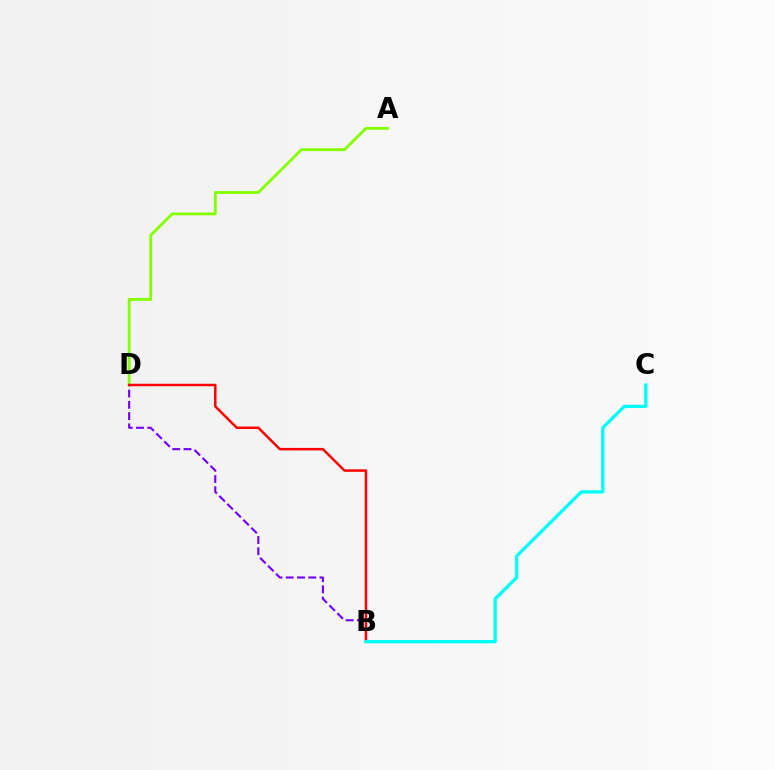{('A', 'D'): [{'color': '#84ff00', 'line_style': 'solid', 'thickness': 2.06}], ('B', 'D'): [{'color': '#7200ff', 'line_style': 'dashed', 'thickness': 1.53}, {'color': '#ff0000', 'line_style': 'solid', 'thickness': 1.79}], ('B', 'C'): [{'color': '#00fff6', 'line_style': 'solid', 'thickness': 2.37}]}